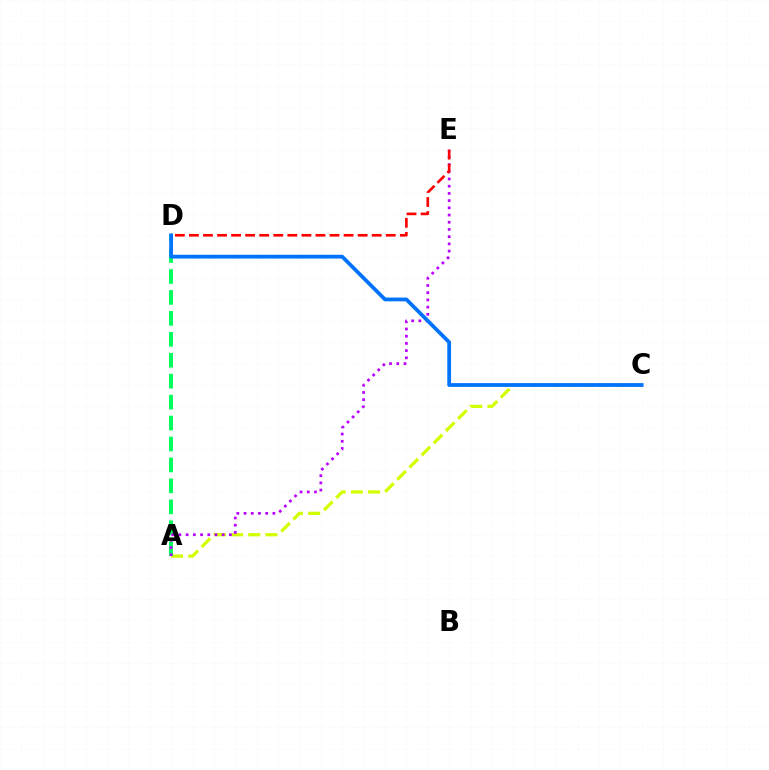{('A', 'C'): [{'color': '#d1ff00', 'line_style': 'dashed', 'thickness': 2.34}], ('A', 'D'): [{'color': '#00ff5c', 'line_style': 'dashed', 'thickness': 2.84}], ('A', 'E'): [{'color': '#b900ff', 'line_style': 'dotted', 'thickness': 1.96}], ('D', 'E'): [{'color': '#ff0000', 'line_style': 'dashed', 'thickness': 1.91}], ('C', 'D'): [{'color': '#0074ff', 'line_style': 'solid', 'thickness': 2.72}]}